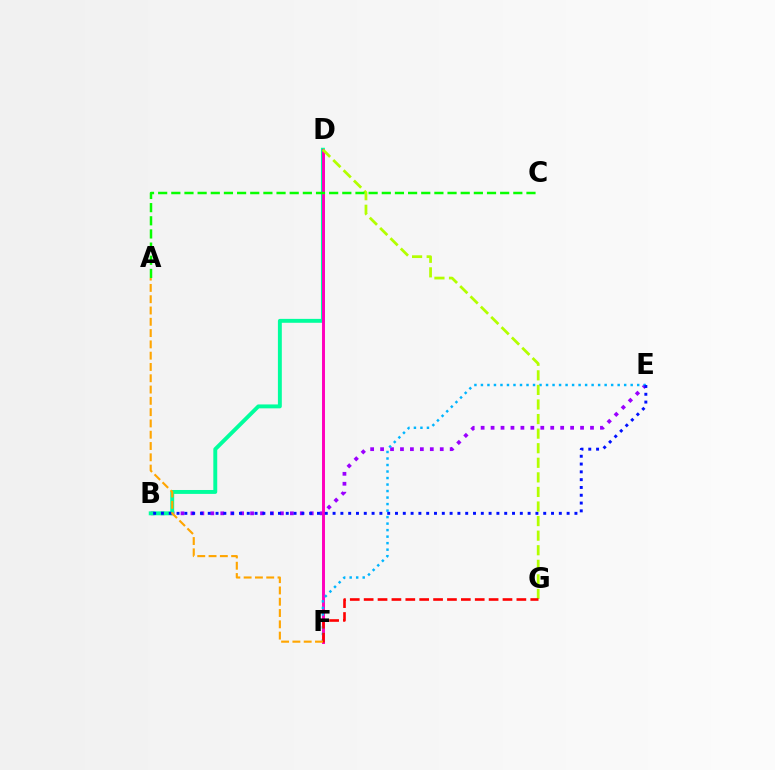{('B', 'E'): [{'color': '#9b00ff', 'line_style': 'dotted', 'thickness': 2.7}, {'color': '#0010ff', 'line_style': 'dotted', 'thickness': 2.12}], ('B', 'D'): [{'color': '#00ff9d', 'line_style': 'solid', 'thickness': 2.81}], ('D', 'F'): [{'color': '#ff00bd', 'line_style': 'solid', 'thickness': 2.13}], ('E', 'F'): [{'color': '#00b5ff', 'line_style': 'dotted', 'thickness': 1.77}], ('D', 'G'): [{'color': '#b3ff00', 'line_style': 'dashed', 'thickness': 1.98}], ('F', 'G'): [{'color': '#ff0000', 'line_style': 'dashed', 'thickness': 1.89}], ('A', 'F'): [{'color': '#ffa500', 'line_style': 'dashed', 'thickness': 1.53}], ('A', 'C'): [{'color': '#08ff00', 'line_style': 'dashed', 'thickness': 1.79}]}